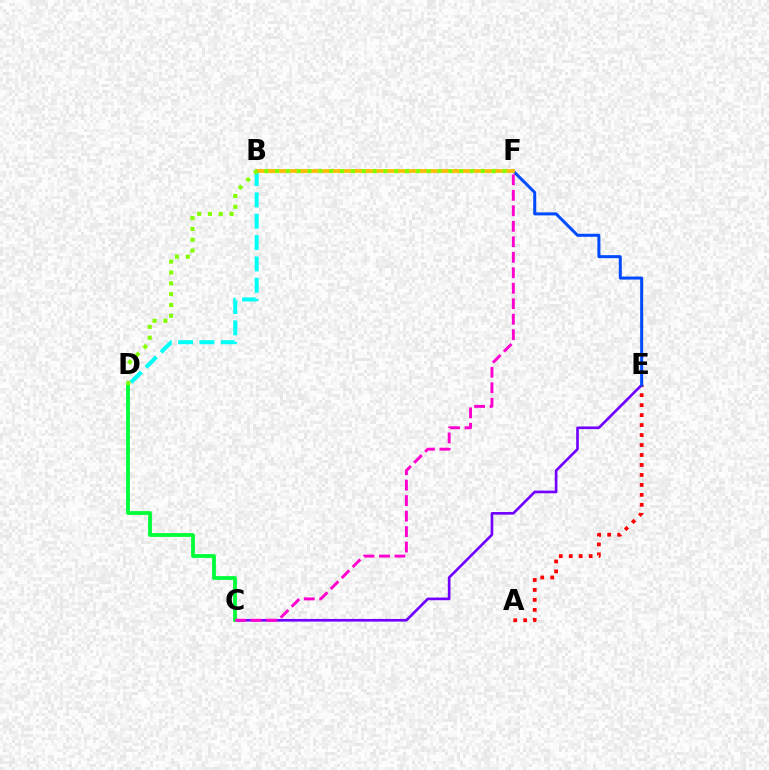{('B', 'D'): [{'color': '#00fff6', 'line_style': 'dashed', 'thickness': 2.9}], ('A', 'E'): [{'color': '#ff0000', 'line_style': 'dotted', 'thickness': 2.71}], ('C', 'E'): [{'color': '#7200ff', 'line_style': 'solid', 'thickness': 1.91}], ('E', 'F'): [{'color': '#004bff', 'line_style': 'solid', 'thickness': 2.17}], ('C', 'D'): [{'color': '#00ff39', 'line_style': 'solid', 'thickness': 2.73}], ('B', 'F'): [{'color': '#ffbd00', 'line_style': 'solid', 'thickness': 2.7}], ('C', 'F'): [{'color': '#ff00cf', 'line_style': 'dashed', 'thickness': 2.1}], ('D', 'F'): [{'color': '#84ff00', 'line_style': 'dotted', 'thickness': 2.94}]}